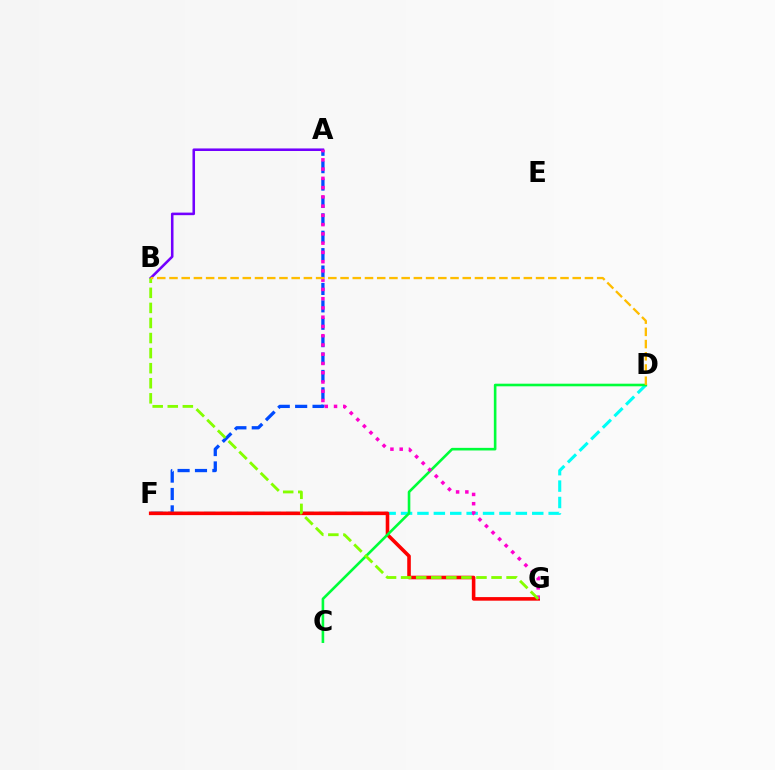{('A', 'F'): [{'color': '#004bff', 'line_style': 'dashed', 'thickness': 2.36}], ('D', 'F'): [{'color': '#00fff6', 'line_style': 'dashed', 'thickness': 2.23}], ('F', 'G'): [{'color': '#ff0000', 'line_style': 'solid', 'thickness': 2.58}], ('C', 'D'): [{'color': '#00ff39', 'line_style': 'solid', 'thickness': 1.88}], ('A', 'B'): [{'color': '#7200ff', 'line_style': 'solid', 'thickness': 1.84}], ('A', 'G'): [{'color': '#ff00cf', 'line_style': 'dotted', 'thickness': 2.51}], ('B', 'G'): [{'color': '#84ff00', 'line_style': 'dashed', 'thickness': 2.05}], ('B', 'D'): [{'color': '#ffbd00', 'line_style': 'dashed', 'thickness': 1.66}]}